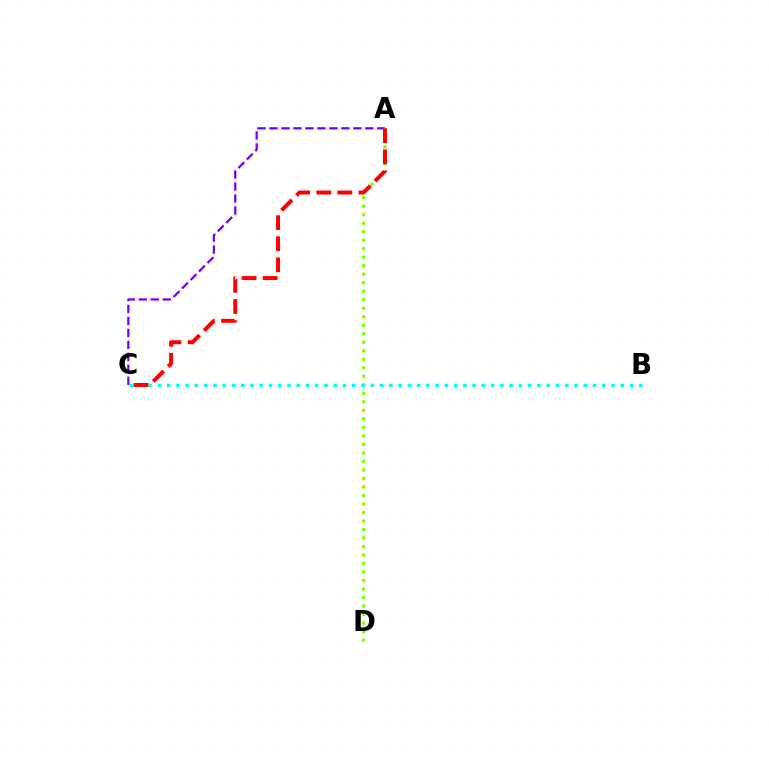{('A', 'C'): [{'color': '#7200ff', 'line_style': 'dashed', 'thickness': 1.63}, {'color': '#ff0000', 'line_style': 'dashed', 'thickness': 2.87}], ('A', 'D'): [{'color': '#84ff00', 'line_style': 'dotted', 'thickness': 2.31}], ('B', 'C'): [{'color': '#00fff6', 'line_style': 'dotted', 'thickness': 2.52}]}